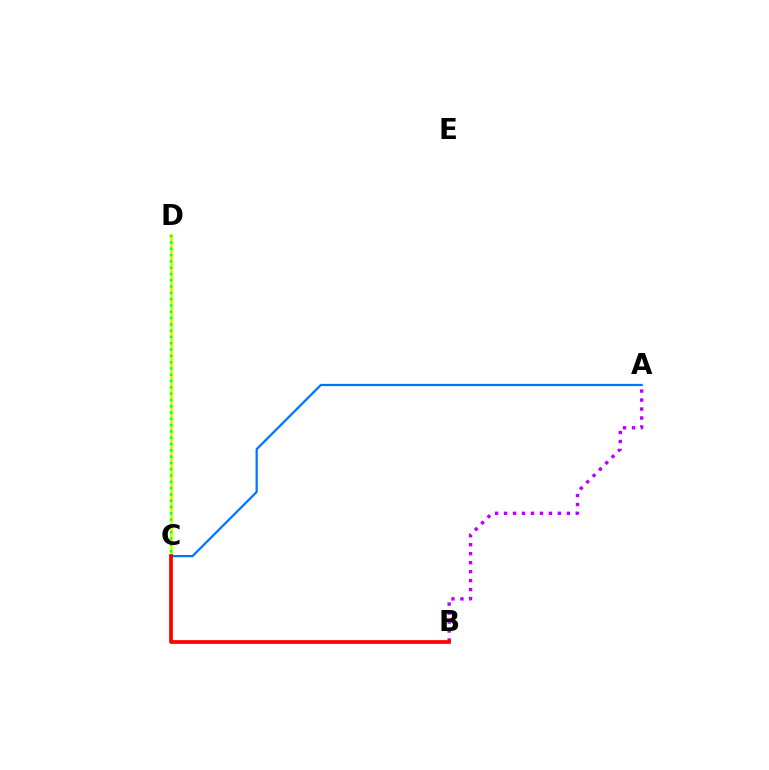{('C', 'D'): [{'color': '#d1ff00', 'line_style': 'solid', 'thickness': 2.27}, {'color': '#00ff5c', 'line_style': 'dotted', 'thickness': 1.71}], ('A', 'B'): [{'color': '#b900ff', 'line_style': 'dotted', 'thickness': 2.44}], ('A', 'C'): [{'color': '#0074ff', 'line_style': 'solid', 'thickness': 1.61}], ('B', 'C'): [{'color': '#ff0000', 'line_style': 'solid', 'thickness': 2.67}]}